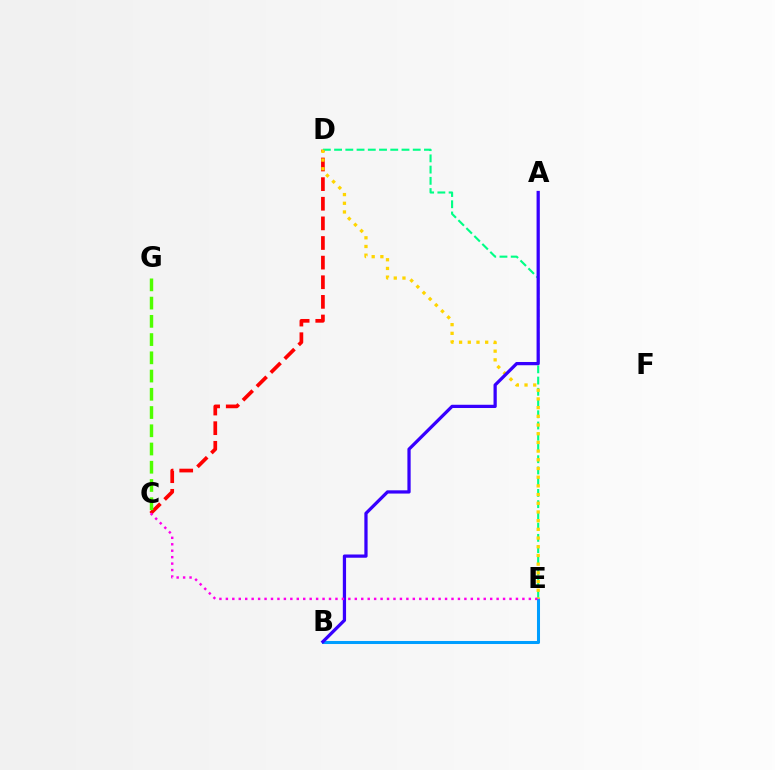{('B', 'E'): [{'color': '#009eff', 'line_style': 'solid', 'thickness': 2.19}], ('C', 'D'): [{'color': '#ff0000', 'line_style': 'dashed', 'thickness': 2.67}], ('D', 'E'): [{'color': '#00ff86', 'line_style': 'dashed', 'thickness': 1.53}, {'color': '#ffd500', 'line_style': 'dotted', 'thickness': 2.36}], ('A', 'B'): [{'color': '#3700ff', 'line_style': 'solid', 'thickness': 2.34}], ('C', 'G'): [{'color': '#4fff00', 'line_style': 'dashed', 'thickness': 2.48}], ('C', 'E'): [{'color': '#ff00ed', 'line_style': 'dotted', 'thickness': 1.75}]}